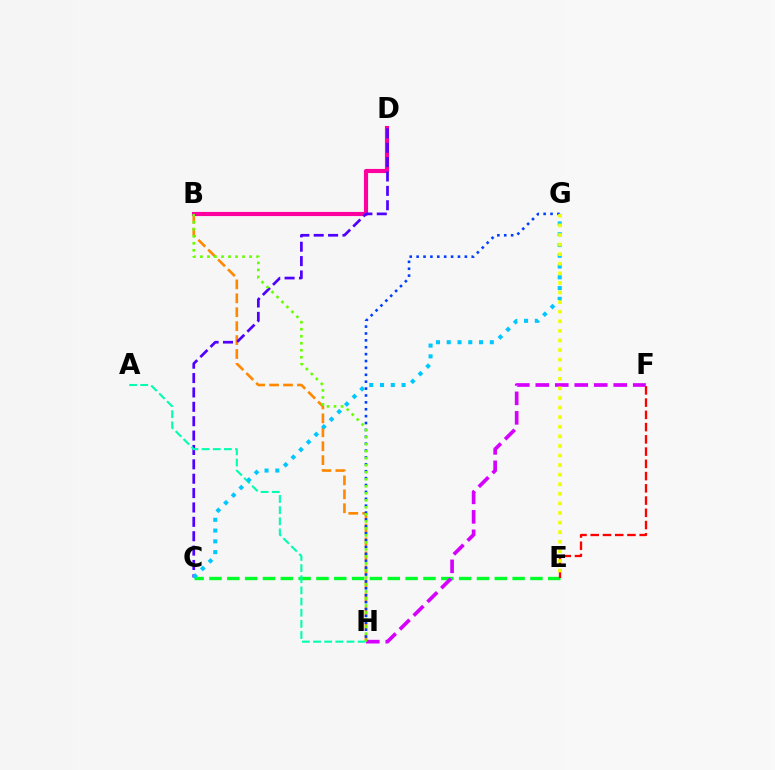{('B', 'H'): [{'color': '#ff8800', 'line_style': 'dashed', 'thickness': 1.89}, {'color': '#66ff00', 'line_style': 'dotted', 'thickness': 1.91}], ('C', 'E'): [{'color': '#00ff27', 'line_style': 'dashed', 'thickness': 2.42}], ('B', 'D'): [{'color': '#ff00a0', 'line_style': 'solid', 'thickness': 2.98}], ('C', 'D'): [{'color': '#4f00ff', 'line_style': 'dashed', 'thickness': 1.95}], ('A', 'H'): [{'color': '#00ffaf', 'line_style': 'dashed', 'thickness': 1.52}], ('G', 'H'): [{'color': '#003fff', 'line_style': 'dotted', 'thickness': 1.87}], ('F', 'H'): [{'color': '#d600ff', 'line_style': 'dashed', 'thickness': 2.65}], ('C', 'G'): [{'color': '#00c7ff', 'line_style': 'dotted', 'thickness': 2.93}], ('E', 'F'): [{'color': '#ff0000', 'line_style': 'dashed', 'thickness': 1.66}], ('E', 'G'): [{'color': '#eeff00', 'line_style': 'dotted', 'thickness': 2.6}]}